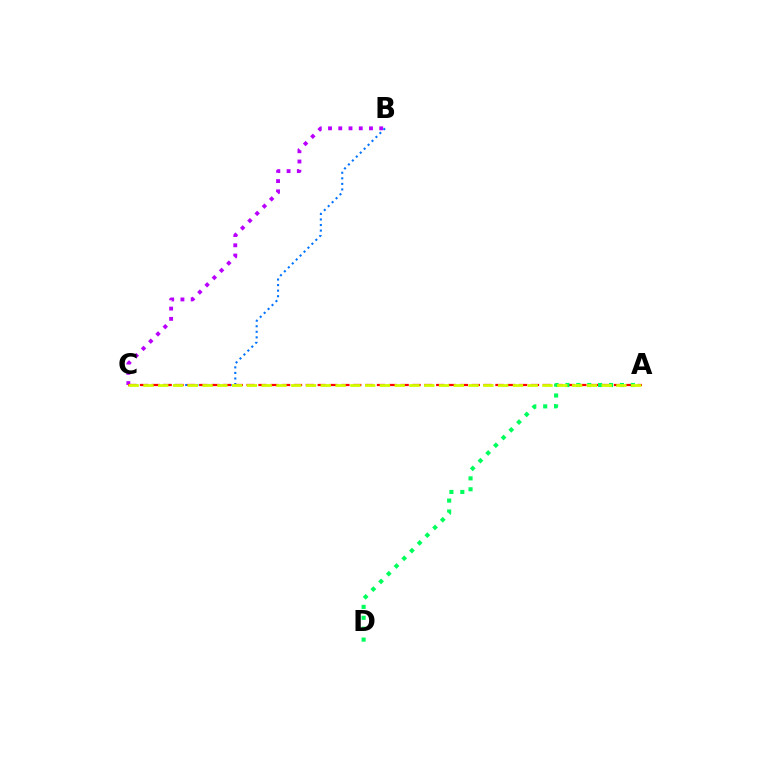{('B', 'C'): [{'color': '#b900ff', 'line_style': 'dotted', 'thickness': 2.78}, {'color': '#0074ff', 'line_style': 'dotted', 'thickness': 1.51}], ('A', 'C'): [{'color': '#ff0000', 'line_style': 'dashed', 'thickness': 1.61}, {'color': '#d1ff00', 'line_style': 'dashed', 'thickness': 2.01}], ('A', 'D'): [{'color': '#00ff5c', 'line_style': 'dotted', 'thickness': 2.96}]}